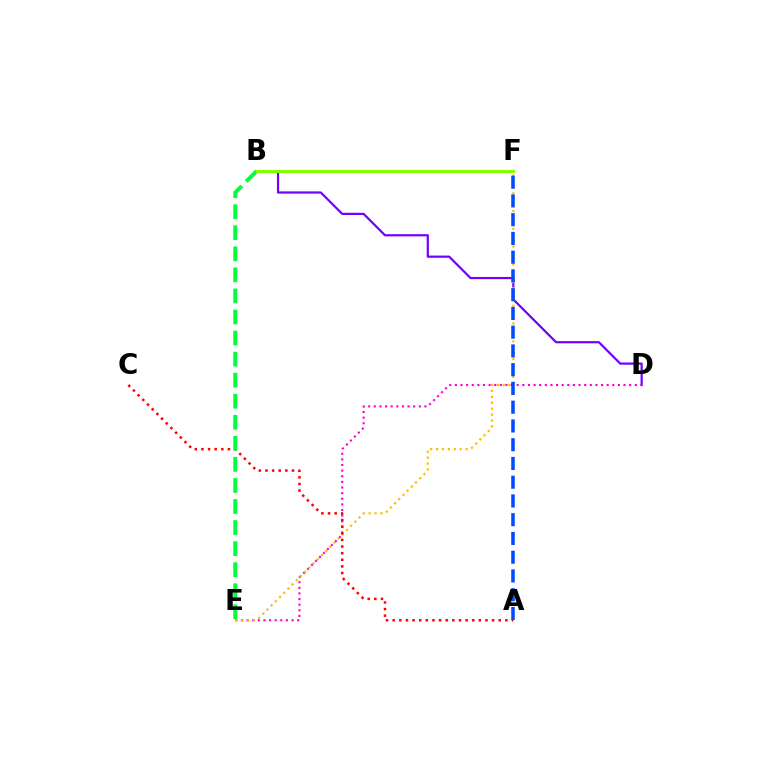{('B', 'D'): [{'color': '#7200ff', 'line_style': 'solid', 'thickness': 1.59}], ('D', 'E'): [{'color': '#ff00cf', 'line_style': 'dotted', 'thickness': 1.53}], ('E', 'F'): [{'color': '#ffbd00', 'line_style': 'dotted', 'thickness': 1.61}], ('A', 'C'): [{'color': '#ff0000', 'line_style': 'dotted', 'thickness': 1.8}], ('B', 'E'): [{'color': '#00ff39', 'line_style': 'dashed', 'thickness': 2.86}], ('A', 'F'): [{'color': '#004bff', 'line_style': 'dashed', 'thickness': 2.55}], ('B', 'F'): [{'color': '#00fff6', 'line_style': 'dotted', 'thickness': 2.2}, {'color': '#84ff00', 'line_style': 'solid', 'thickness': 2.16}]}